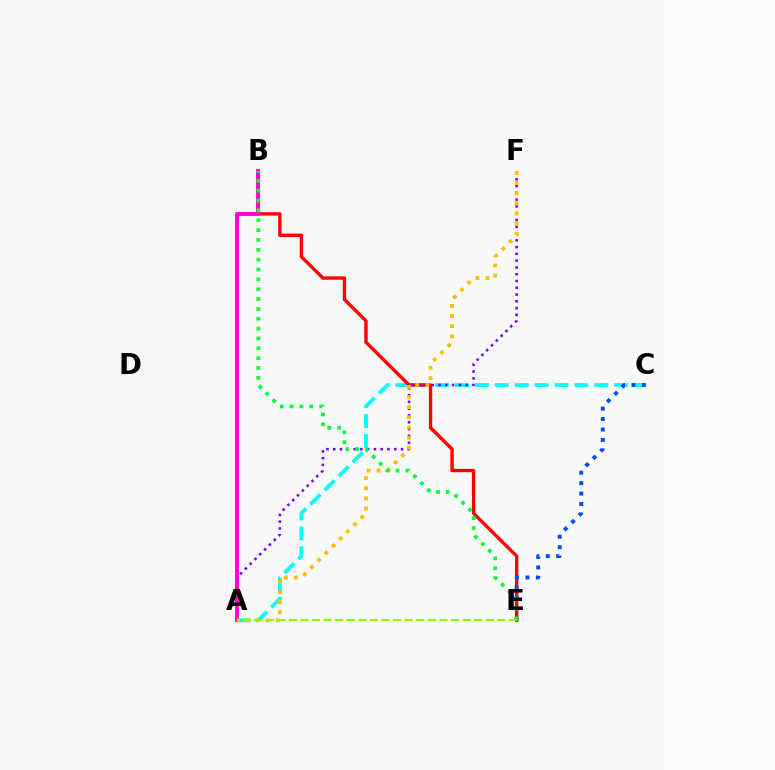{('A', 'C'): [{'color': '#00fff6', 'line_style': 'dashed', 'thickness': 2.7}], ('B', 'E'): [{'color': '#ff0000', 'line_style': 'solid', 'thickness': 2.42}, {'color': '#00ff39', 'line_style': 'dotted', 'thickness': 2.68}], ('A', 'F'): [{'color': '#7200ff', 'line_style': 'dotted', 'thickness': 1.84}, {'color': '#ffbd00', 'line_style': 'dotted', 'thickness': 2.75}], ('A', 'B'): [{'color': '#ff00cf', 'line_style': 'solid', 'thickness': 2.79}], ('C', 'E'): [{'color': '#004bff', 'line_style': 'dotted', 'thickness': 2.83}], ('A', 'E'): [{'color': '#84ff00', 'line_style': 'dashed', 'thickness': 1.57}]}